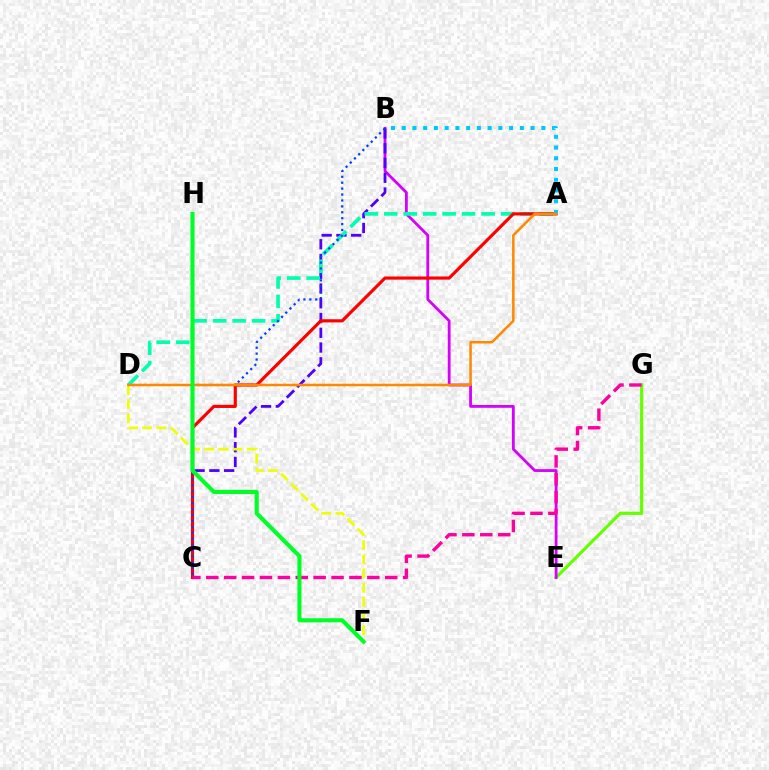{('E', 'G'): [{'color': '#66ff00', 'line_style': 'solid', 'thickness': 2.29}], ('B', 'E'): [{'color': '#d600ff', 'line_style': 'solid', 'thickness': 2.02}], ('B', 'C'): [{'color': '#4f00ff', 'line_style': 'dashed', 'thickness': 2.01}, {'color': '#003fff', 'line_style': 'dotted', 'thickness': 1.61}], ('D', 'F'): [{'color': '#eeff00', 'line_style': 'dashed', 'thickness': 1.93}], ('A', 'D'): [{'color': '#00ffaf', 'line_style': 'dashed', 'thickness': 2.64}, {'color': '#ff8800', 'line_style': 'solid', 'thickness': 1.8}], ('A', 'C'): [{'color': '#ff0000', 'line_style': 'solid', 'thickness': 2.28}], ('A', 'B'): [{'color': '#00c7ff', 'line_style': 'dotted', 'thickness': 2.92}], ('C', 'G'): [{'color': '#ff00a0', 'line_style': 'dashed', 'thickness': 2.43}], ('F', 'H'): [{'color': '#00ff27', 'line_style': 'solid', 'thickness': 2.94}]}